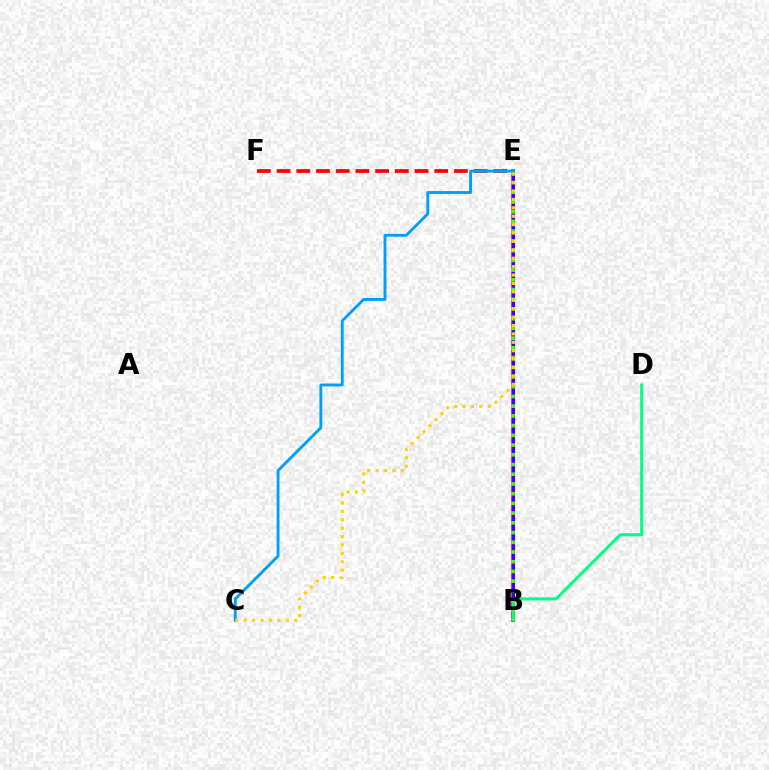{('B', 'E'): [{'color': '#ff00ed', 'line_style': 'solid', 'thickness': 2.72}, {'color': '#3700ff', 'line_style': 'solid', 'thickness': 2.24}, {'color': '#4fff00', 'line_style': 'dotted', 'thickness': 2.64}], ('E', 'F'): [{'color': '#ff0000', 'line_style': 'dashed', 'thickness': 2.68}], ('B', 'D'): [{'color': '#00ff86', 'line_style': 'solid', 'thickness': 2.18}], ('C', 'E'): [{'color': '#009eff', 'line_style': 'solid', 'thickness': 2.06}, {'color': '#ffd500', 'line_style': 'dotted', 'thickness': 2.28}]}